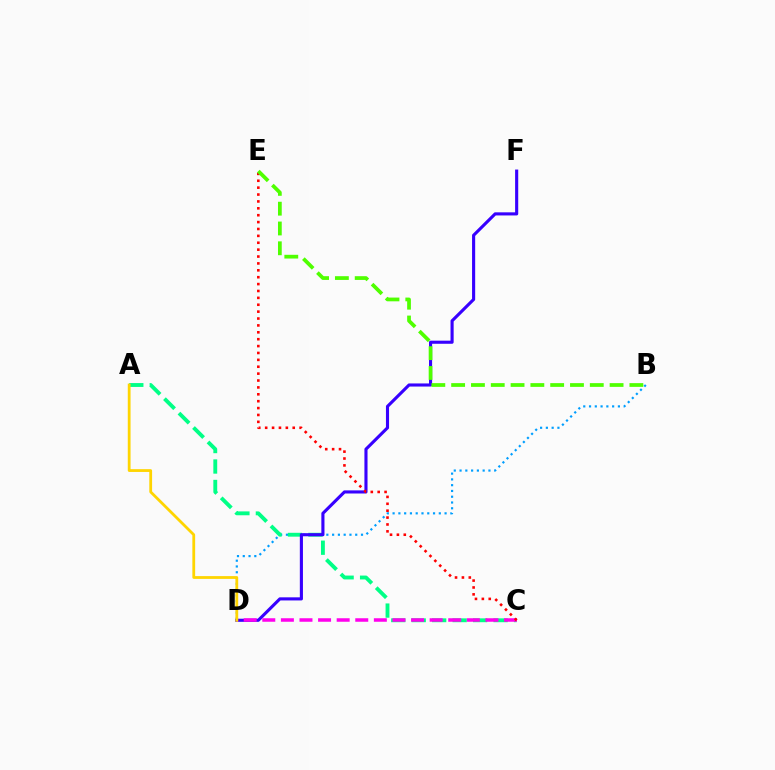{('B', 'D'): [{'color': '#009eff', 'line_style': 'dotted', 'thickness': 1.57}], ('A', 'C'): [{'color': '#00ff86', 'line_style': 'dashed', 'thickness': 2.78}], ('D', 'F'): [{'color': '#3700ff', 'line_style': 'solid', 'thickness': 2.24}], ('C', 'D'): [{'color': '#ff00ed', 'line_style': 'dashed', 'thickness': 2.53}], ('C', 'E'): [{'color': '#ff0000', 'line_style': 'dotted', 'thickness': 1.87}], ('B', 'E'): [{'color': '#4fff00', 'line_style': 'dashed', 'thickness': 2.69}], ('A', 'D'): [{'color': '#ffd500', 'line_style': 'solid', 'thickness': 2.01}]}